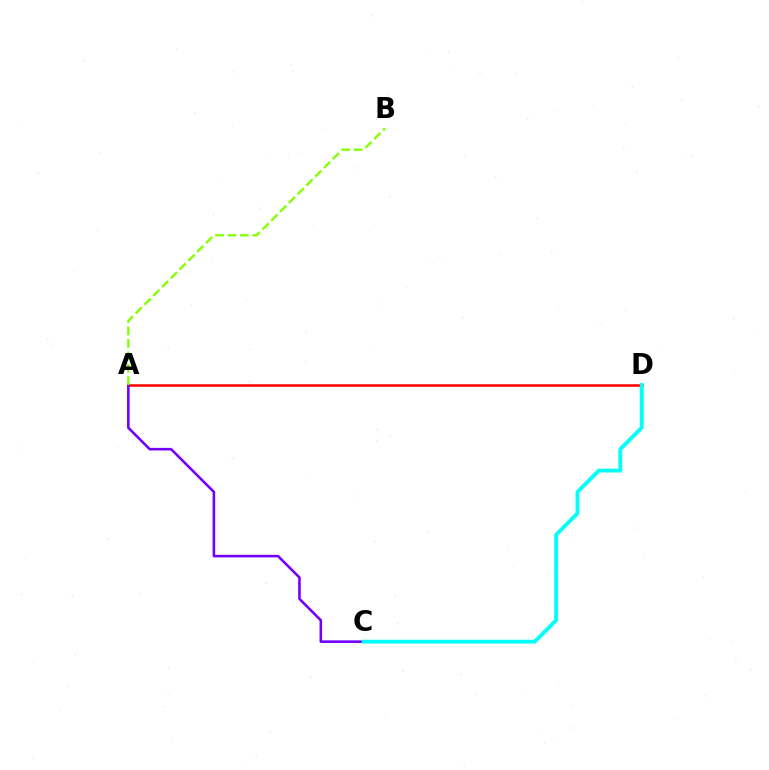{('A', 'D'): [{'color': '#ff0000', 'line_style': 'solid', 'thickness': 1.82}], ('A', 'C'): [{'color': '#7200ff', 'line_style': 'solid', 'thickness': 1.86}], ('A', 'B'): [{'color': '#84ff00', 'line_style': 'dashed', 'thickness': 1.69}], ('C', 'D'): [{'color': '#00fff6', 'line_style': 'solid', 'thickness': 2.77}]}